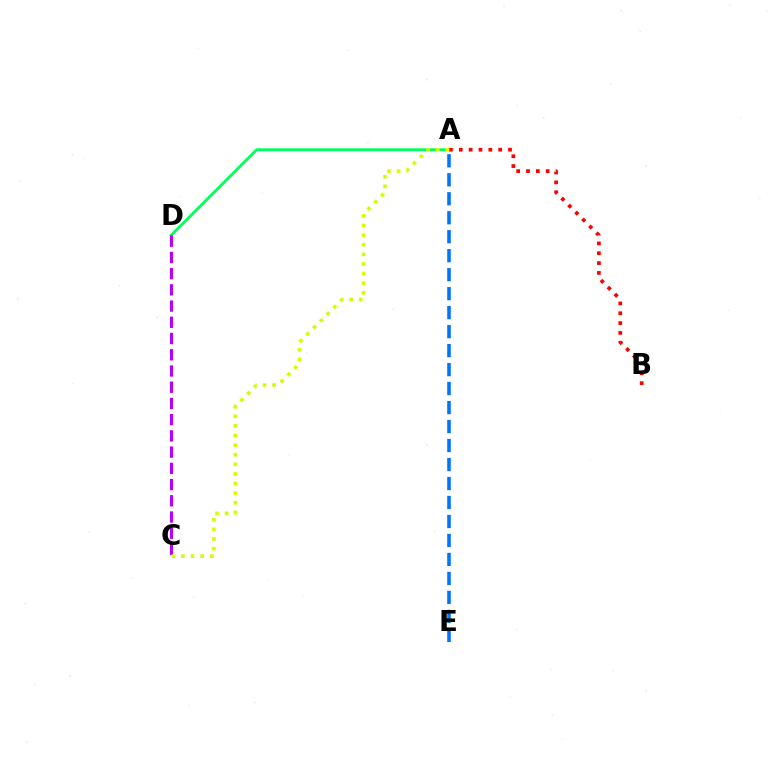{('A', 'D'): [{'color': '#00ff5c', 'line_style': 'solid', 'thickness': 2.04}], ('C', 'D'): [{'color': '#b900ff', 'line_style': 'dashed', 'thickness': 2.2}], ('A', 'B'): [{'color': '#ff0000', 'line_style': 'dotted', 'thickness': 2.67}], ('A', 'E'): [{'color': '#0074ff', 'line_style': 'dashed', 'thickness': 2.58}], ('A', 'C'): [{'color': '#d1ff00', 'line_style': 'dotted', 'thickness': 2.61}]}